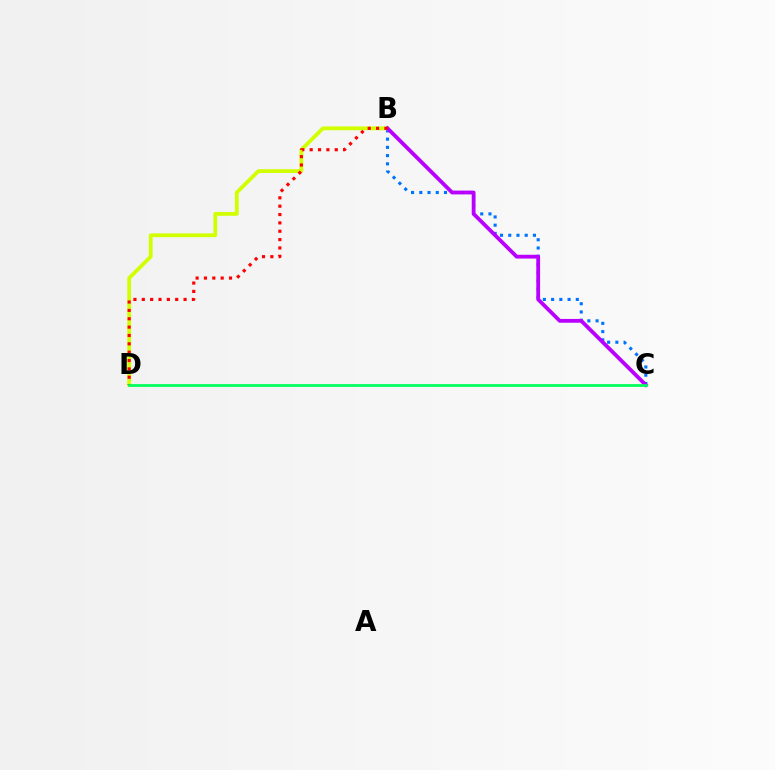{('B', 'C'): [{'color': '#0074ff', 'line_style': 'dotted', 'thickness': 2.24}, {'color': '#b900ff', 'line_style': 'solid', 'thickness': 2.74}], ('B', 'D'): [{'color': '#d1ff00', 'line_style': 'solid', 'thickness': 2.73}, {'color': '#ff0000', 'line_style': 'dotted', 'thickness': 2.27}], ('C', 'D'): [{'color': '#00ff5c', 'line_style': 'solid', 'thickness': 1.98}]}